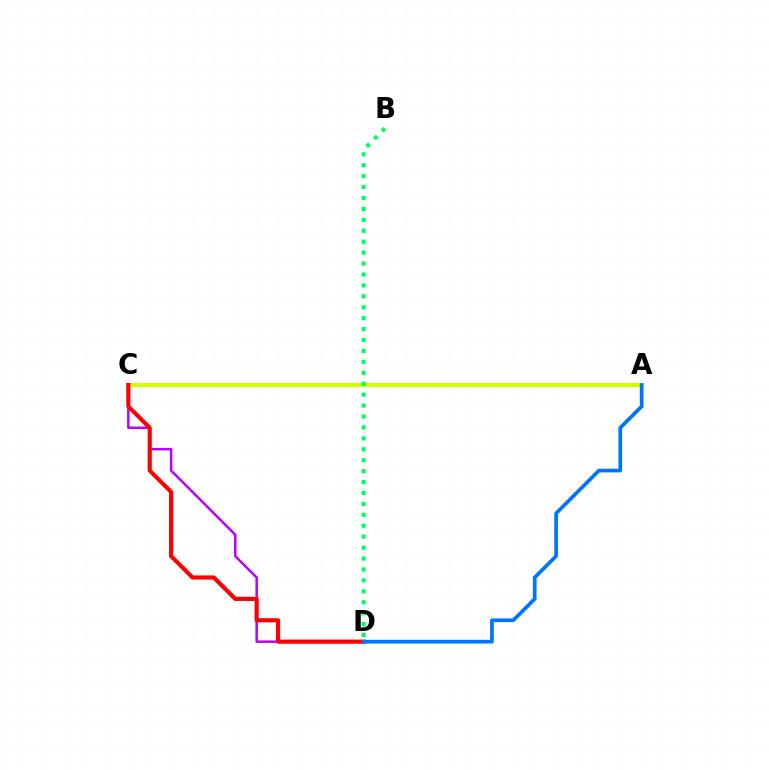{('C', 'D'): [{'color': '#b900ff', 'line_style': 'solid', 'thickness': 1.79}, {'color': '#ff0000', 'line_style': 'solid', 'thickness': 2.99}], ('A', 'C'): [{'color': '#d1ff00', 'line_style': 'solid', 'thickness': 2.9}], ('B', 'D'): [{'color': '#00ff5c', 'line_style': 'dotted', 'thickness': 2.97}], ('A', 'D'): [{'color': '#0074ff', 'line_style': 'solid', 'thickness': 2.67}]}